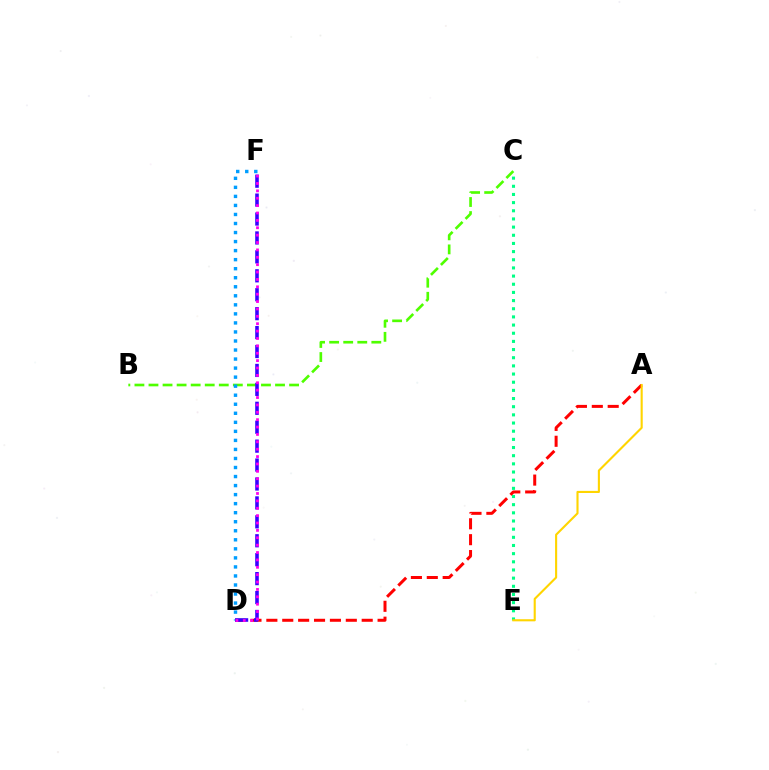{('A', 'D'): [{'color': '#ff0000', 'line_style': 'dashed', 'thickness': 2.16}], ('B', 'C'): [{'color': '#4fff00', 'line_style': 'dashed', 'thickness': 1.91}], ('C', 'E'): [{'color': '#00ff86', 'line_style': 'dotted', 'thickness': 2.22}], ('D', 'F'): [{'color': '#009eff', 'line_style': 'dotted', 'thickness': 2.46}, {'color': '#3700ff', 'line_style': 'dashed', 'thickness': 2.57}, {'color': '#ff00ed', 'line_style': 'dotted', 'thickness': 2.01}], ('A', 'E'): [{'color': '#ffd500', 'line_style': 'solid', 'thickness': 1.52}]}